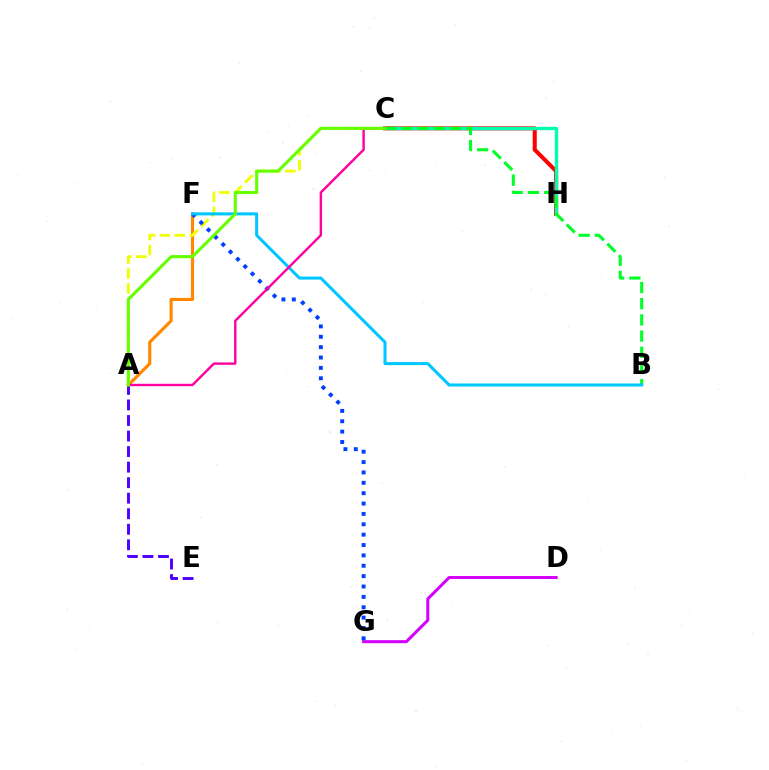{('C', 'H'): [{'color': '#ff0000', 'line_style': 'solid', 'thickness': 2.91}, {'color': '#00ffaf', 'line_style': 'solid', 'thickness': 2.43}], ('D', 'G'): [{'color': '#d600ff', 'line_style': 'solid', 'thickness': 2.17}], ('A', 'F'): [{'color': '#ff8800', 'line_style': 'solid', 'thickness': 2.26}], ('B', 'C'): [{'color': '#00ff27', 'line_style': 'dashed', 'thickness': 2.2}], ('A', 'C'): [{'color': '#eeff00', 'line_style': 'dashed', 'thickness': 2.03}, {'color': '#ff00a0', 'line_style': 'solid', 'thickness': 1.74}, {'color': '#66ff00', 'line_style': 'solid', 'thickness': 2.23}], ('F', 'G'): [{'color': '#003fff', 'line_style': 'dotted', 'thickness': 2.82}], ('B', 'F'): [{'color': '#00c7ff', 'line_style': 'solid', 'thickness': 2.19}], ('A', 'E'): [{'color': '#4f00ff', 'line_style': 'dashed', 'thickness': 2.11}]}